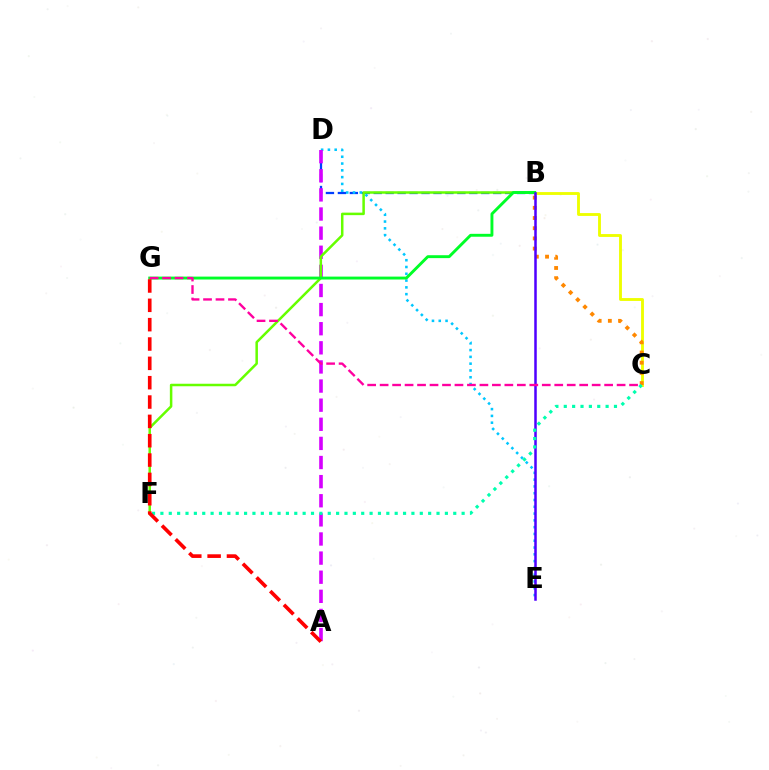{('B', 'D'): [{'color': '#003fff', 'line_style': 'dashed', 'thickness': 1.62}], ('D', 'E'): [{'color': '#00c7ff', 'line_style': 'dotted', 'thickness': 1.84}], ('A', 'D'): [{'color': '#d600ff', 'line_style': 'dashed', 'thickness': 2.6}], ('B', 'F'): [{'color': '#66ff00', 'line_style': 'solid', 'thickness': 1.81}], ('B', 'C'): [{'color': '#eeff00', 'line_style': 'solid', 'thickness': 2.06}, {'color': '#ff8800', 'line_style': 'dotted', 'thickness': 2.77}], ('B', 'G'): [{'color': '#00ff27', 'line_style': 'solid', 'thickness': 2.09}], ('B', 'E'): [{'color': '#4f00ff', 'line_style': 'solid', 'thickness': 1.81}], ('C', 'F'): [{'color': '#00ffaf', 'line_style': 'dotted', 'thickness': 2.27}], ('C', 'G'): [{'color': '#ff00a0', 'line_style': 'dashed', 'thickness': 1.69}], ('A', 'G'): [{'color': '#ff0000', 'line_style': 'dashed', 'thickness': 2.63}]}